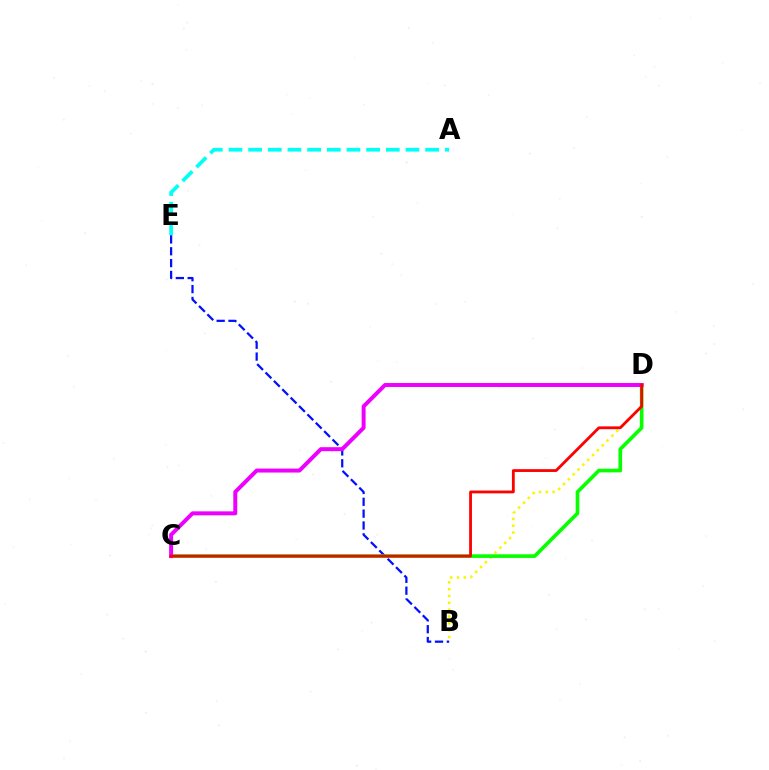{('A', 'E'): [{'color': '#00fff6', 'line_style': 'dashed', 'thickness': 2.67}], ('B', 'E'): [{'color': '#0010ff', 'line_style': 'dashed', 'thickness': 1.61}], ('B', 'D'): [{'color': '#fcf500', 'line_style': 'dotted', 'thickness': 1.86}], ('C', 'D'): [{'color': '#08ff00', 'line_style': 'solid', 'thickness': 2.63}, {'color': '#ee00ff', 'line_style': 'solid', 'thickness': 2.86}, {'color': '#ff0000', 'line_style': 'solid', 'thickness': 2.02}]}